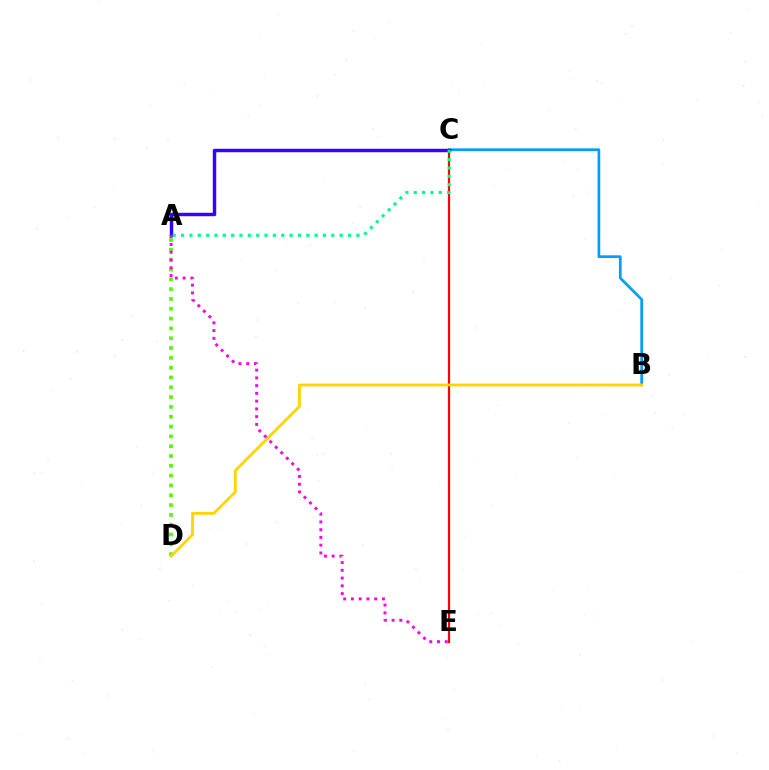{('A', 'D'): [{'color': '#4fff00', 'line_style': 'dotted', 'thickness': 2.67}], ('C', 'E'): [{'color': '#ff0000', 'line_style': 'solid', 'thickness': 1.58}], ('B', 'C'): [{'color': '#009eff', 'line_style': 'solid', 'thickness': 1.95}], ('A', 'C'): [{'color': '#3700ff', 'line_style': 'solid', 'thickness': 2.48}, {'color': '#00ff86', 'line_style': 'dotted', 'thickness': 2.27}], ('B', 'D'): [{'color': '#ffd500', 'line_style': 'solid', 'thickness': 2.05}], ('A', 'E'): [{'color': '#ff00ed', 'line_style': 'dotted', 'thickness': 2.11}]}